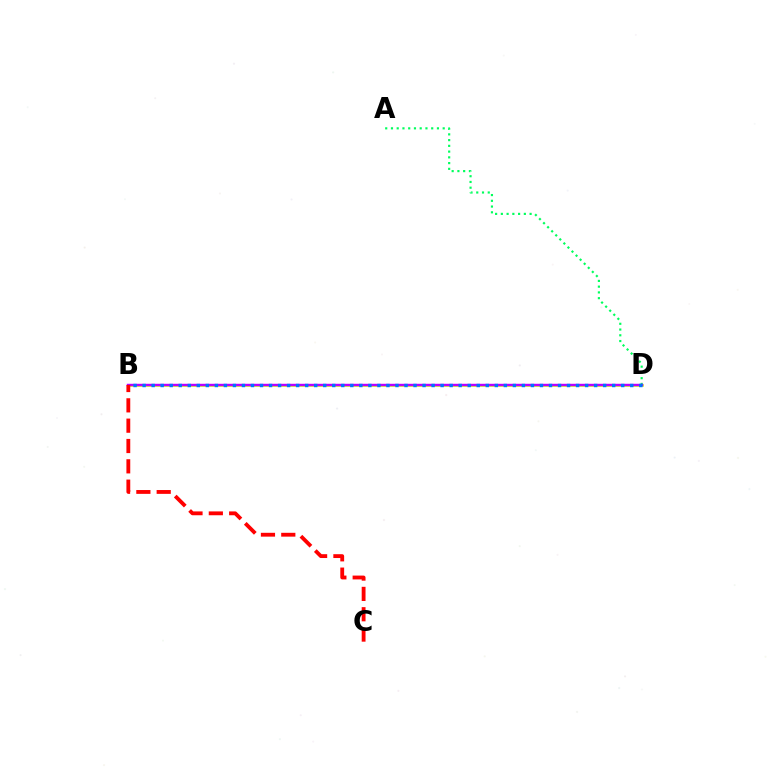{('B', 'D'): [{'color': '#d1ff00', 'line_style': 'solid', 'thickness': 1.86}, {'color': '#b900ff', 'line_style': 'solid', 'thickness': 1.76}, {'color': '#0074ff', 'line_style': 'dotted', 'thickness': 2.45}], ('A', 'D'): [{'color': '#00ff5c', 'line_style': 'dotted', 'thickness': 1.56}], ('B', 'C'): [{'color': '#ff0000', 'line_style': 'dashed', 'thickness': 2.76}]}